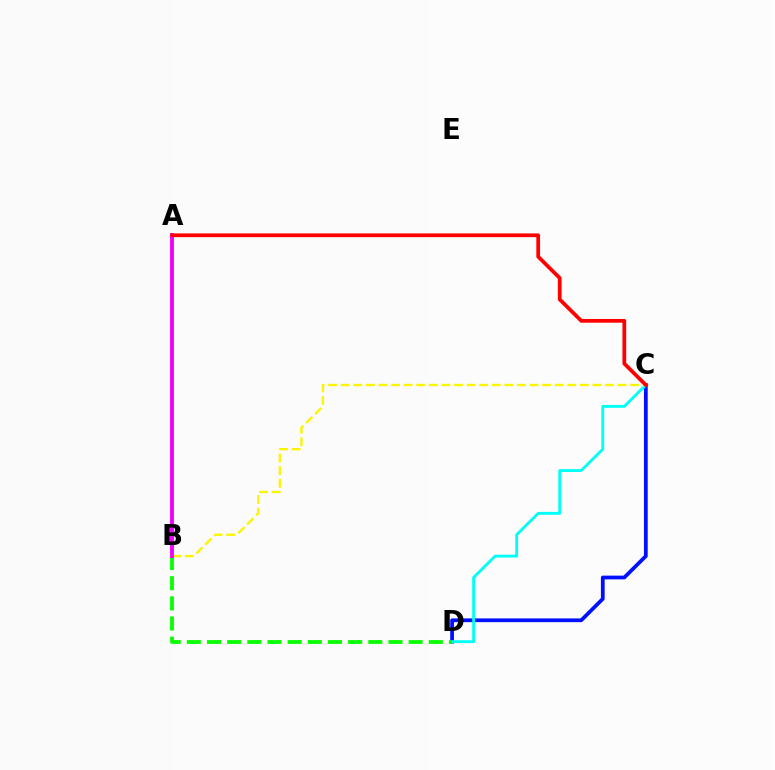{('C', 'D'): [{'color': '#0010ff', 'line_style': 'solid', 'thickness': 2.7}, {'color': '#00fff6', 'line_style': 'solid', 'thickness': 2.06}], ('B', 'D'): [{'color': '#08ff00', 'line_style': 'dashed', 'thickness': 2.74}], ('B', 'C'): [{'color': '#fcf500', 'line_style': 'dashed', 'thickness': 1.71}], ('A', 'B'): [{'color': '#ee00ff', 'line_style': 'solid', 'thickness': 2.78}], ('A', 'C'): [{'color': '#ff0000', 'line_style': 'solid', 'thickness': 2.69}]}